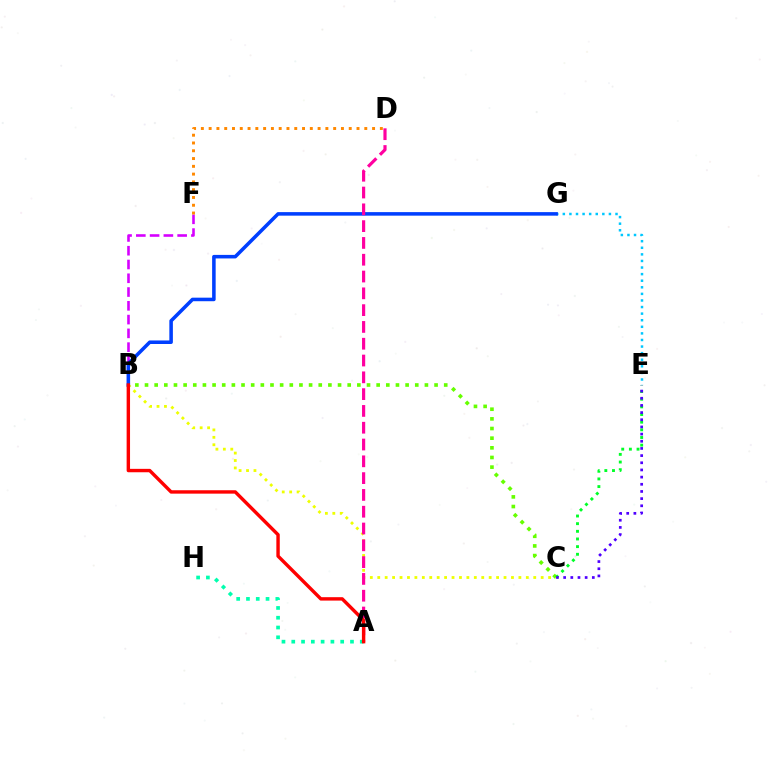{('B', 'F'): [{'color': '#d600ff', 'line_style': 'dashed', 'thickness': 1.87}], ('B', 'C'): [{'color': '#66ff00', 'line_style': 'dotted', 'thickness': 2.62}, {'color': '#eeff00', 'line_style': 'dotted', 'thickness': 2.02}], ('D', 'F'): [{'color': '#ff8800', 'line_style': 'dotted', 'thickness': 2.11}], ('C', 'E'): [{'color': '#00ff27', 'line_style': 'dotted', 'thickness': 2.08}, {'color': '#4f00ff', 'line_style': 'dotted', 'thickness': 1.95}], ('E', 'G'): [{'color': '#00c7ff', 'line_style': 'dotted', 'thickness': 1.79}], ('A', 'H'): [{'color': '#00ffaf', 'line_style': 'dotted', 'thickness': 2.66}], ('B', 'G'): [{'color': '#003fff', 'line_style': 'solid', 'thickness': 2.55}], ('A', 'D'): [{'color': '#ff00a0', 'line_style': 'dashed', 'thickness': 2.28}], ('A', 'B'): [{'color': '#ff0000', 'line_style': 'solid', 'thickness': 2.45}]}